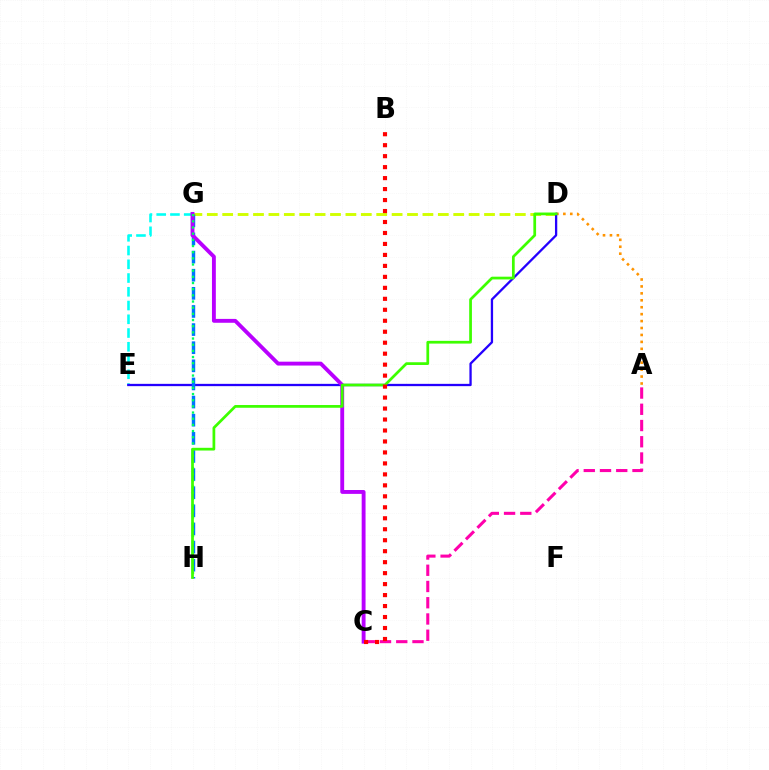{('A', 'D'): [{'color': '#ff9400', 'line_style': 'dotted', 'thickness': 1.88}], ('E', 'G'): [{'color': '#00fff6', 'line_style': 'dashed', 'thickness': 1.87}], ('A', 'C'): [{'color': '#ff00ac', 'line_style': 'dashed', 'thickness': 2.21}], ('D', 'G'): [{'color': '#d1ff00', 'line_style': 'dashed', 'thickness': 2.09}], ('D', 'E'): [{'color': '#2500ff', 'line_style': 'solid', 'thickness': 1.65}], ('G', 'H'): [{'color': '#0074ff', 'line_style': 'dashed', 'thickness': 2.46}, {'color': '#00ff5c', 'line_style': 'dotted', 'thickness': 1.68}], ('C', 'G'): [{'color': '#b900ff', 'line_style': 'solid', 'thickness': 2.79}], ('D', 'H'): [{'color': '#3dff00', 'line_style': 'solid', 'thickness': 1.97}], ('B', 'C'): [{'color': '#ff0000', 'line_style': 'dotted', 'thickness': 2.98}]}